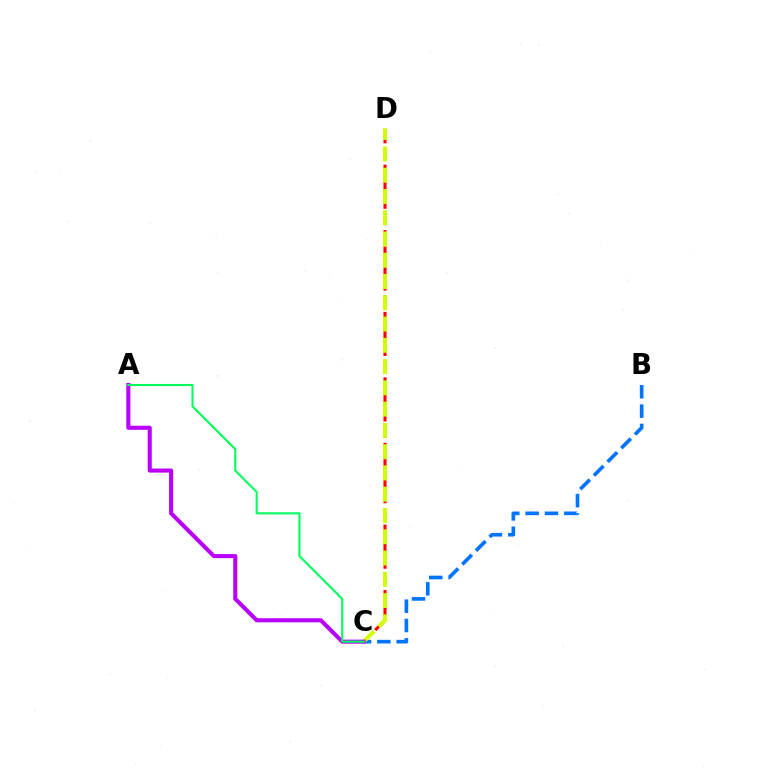{('B', 'C'): [{'color': '#0074ff', 'line_style': 'dashed', 'thickness': 2.63}], ('C', 'D'): [{'color': '#ff0000', 'line_style': 'dashed', 'thickness': 2.22}, {'color': '#d1ff00', 'line_style': 'dashed', 'thickness': 2.89}], ('A', 'C'): [{'color': '#b900ff', 'line_style': 'solid', 'thickness': 2.93}, {'color': '#00ff5c', 'line_style': 'solid', 'thickness': 1.51}]}